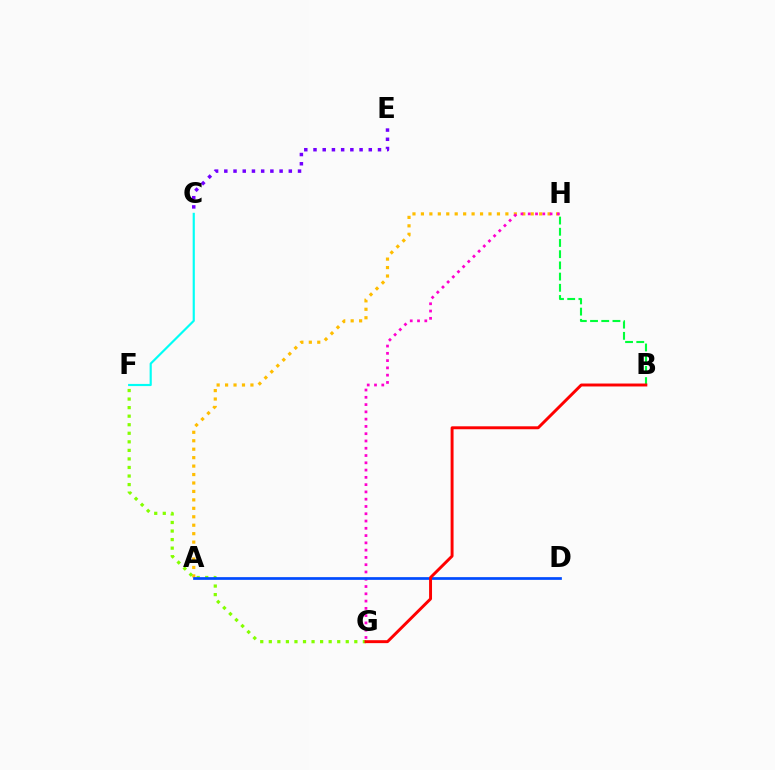{('A', 'H'): [{'color': '#ffbd00', 'line_style': 'dotted', 'thickness': 2.3}], ('C', 'F'): [{'color': '#00fff6', 'line_style': 'solid', 'thickness': 1.56}], ('B', 'H'): [{'color': '#00ff39', 'line_style': 'dashed', 'thickness': 1.52}], ('G', 'H'): [{'color': '#ff00cf', 'line_style': 'dotted', 'thickness': 1.98}], ('F', 'G'): [{'color': '#84ff00', 'line_style': 'dotted', 'thickness': 2.32}], ('A', 'D'): [{'color': '#004bff', 'line_style': 'solid', 'thickness': 1.96}], ('C', 'E'): [{'color': '#7200ff', 'line_style': 'dotted', 'thickness': 2.5}], ('B', 'G'): [{'color': '#ff0000', 'line_style': 'solid', 'thickness': 2.11}]}